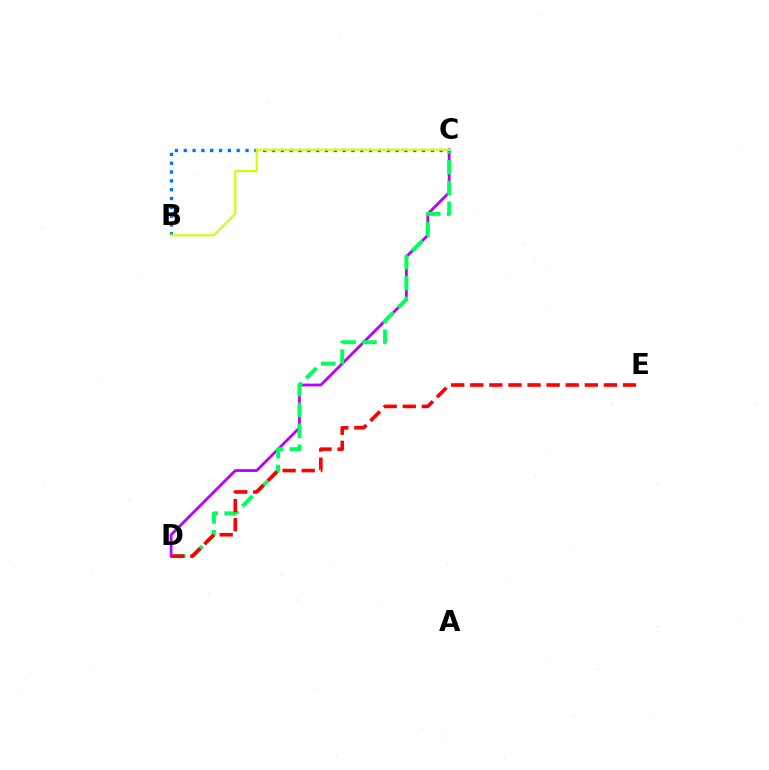{('C', 'D'): [{'color': '#b900ff', 'line_style': 'solid', 'thickness': 2.01}, {'color': '#00ff5c', 'line_style': 'dashed', 'thickness': 2.84}], ('D', 'E'): [{'color': '#ff0000', 'line_style': 'dashed', 'thickness': 2.59}], ('B', 'C'): [{'color': '#0074ff', 'line_style': 'dotted', 'thickness': 2.4}, {'color': '#d1ff00', 'line_style': 'solid', 'thickness': 1.54}]}